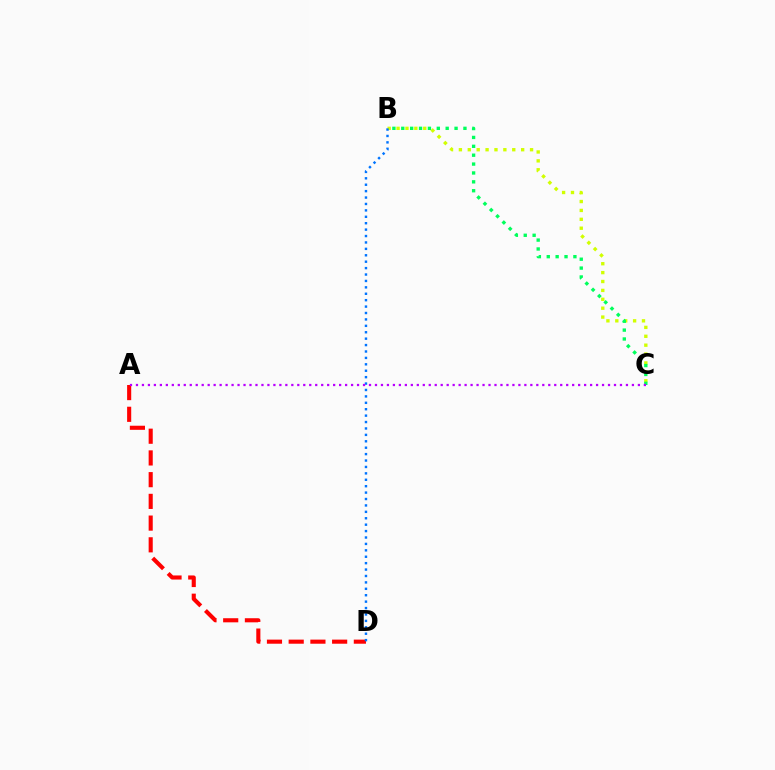{('B', 'C'): [{'color': '#d1ff00', 'line_style': 'dotted', 'thickness': 2.42}, {'color': '#00ff5c', 'line_style': 'dotted', 'thickness': 2.41}], ('A', 'D'): [{'color': '#ff0000', 'line_style': 'dashed', 'thickness': 2.95}], ('B', 'D'): [{'color': '#0074ff', 'line_style': 'dotted', 'thickness': 1.74}], ('A', 'C'): [{'color': '#b900ff', 'line_style': 'dotted', 'thickness': 1.62}]}